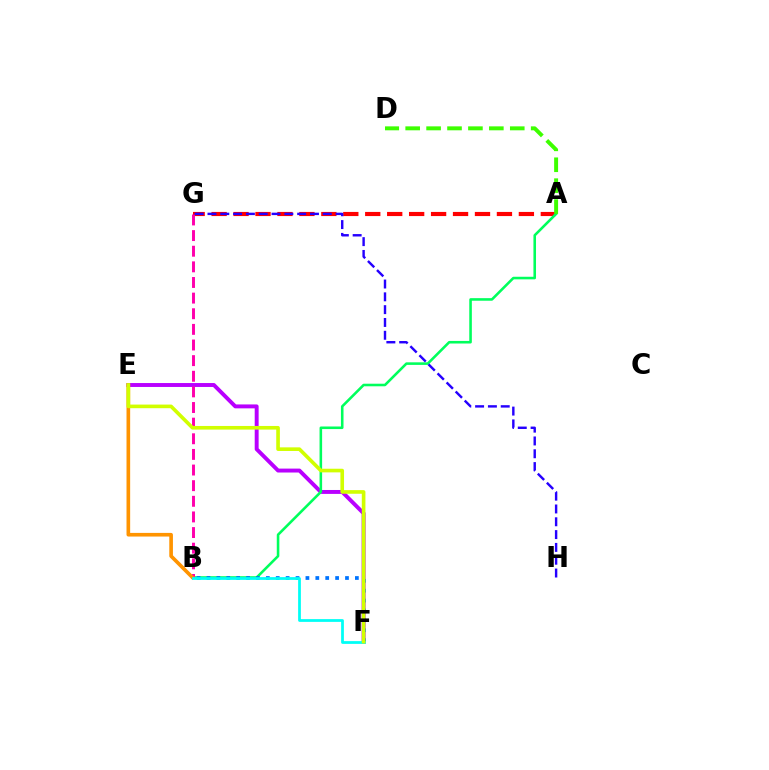{('E', 'F'): [{'color': '#b900ff', 'line_style': 'solid', 'thickness': 2.82}, {'color': '#d1ff00', 'line_style': 'solid', 'thickness': 2.61}], ('A', 'G'): [{'color': '#ff0000', 'line_style': 'dashed', 'thickness': 2.98}], ('A', 'B'): [{'color': '#00ff5c', 'line_style': 'solid', 'thickness': 1.86}], ('B', 'G'): [{'color': '#ff00ac', 'line_style': 'dashed', 'thickness': 2.12}], ('B', 'F'): [{'color': '#0074ff', 'line_style': 'dotted', 'thickness': 2.69}, {'color': '#00fff6', 'line_style': 'solid', 'thickness': 1.99}], ('B', 'E'): [{'color': '#ff9400', 'line_style': 'solid', 'thickness': 2.62}], ('A', 'D'): [{'color': '#3dff00', 'line_style': 'dashed', 'thickness': 2.84}], ('G', 'H'): [{'color': '#2500ff', 'line_style': 'dashed', 'thickness': 1.74}]}